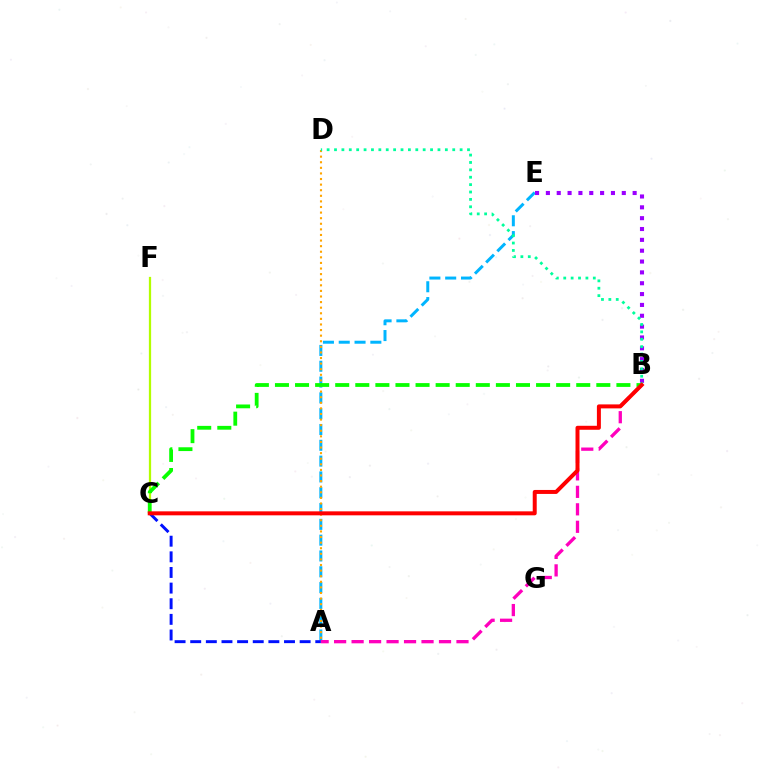{('C', 'F'): [{'color': '#b3ff00', 'line_style': 'solid', 'thickness': 1.63}], ('A', 'E'): [{'color': '#00b5ff', 'line_style': 'dashed', 'thickness': 2.15}], ('A', 'D'): [{'color': '#ffa500', 'line_style': 'dotted', 'thickness': 1.52}], ('A', 'B'): [{'color': '#ff00bd', 'line_style': 'dashed', 'thickness': 2.37}], ('A', 'C'): [{'color': '#0010ff', 'line_style': 'dashed', 'thickness': 2.12}], ('B', 'E'): [{'color': '#9b00ff', 'line_style': 'dotted', 'thickness': 2.95}], ('B', 'C'): [{'color': '#08ff00', 'line_style': 'dashed', 'thickness': 2.73}, {'color': '#ff0000', 'line_style': 'solid', 'thickness': 2.87}], ('B', 'D'): [{'color': '#00ff9d', 'line_style': 'dotted', 'thickness': 2.01}]}